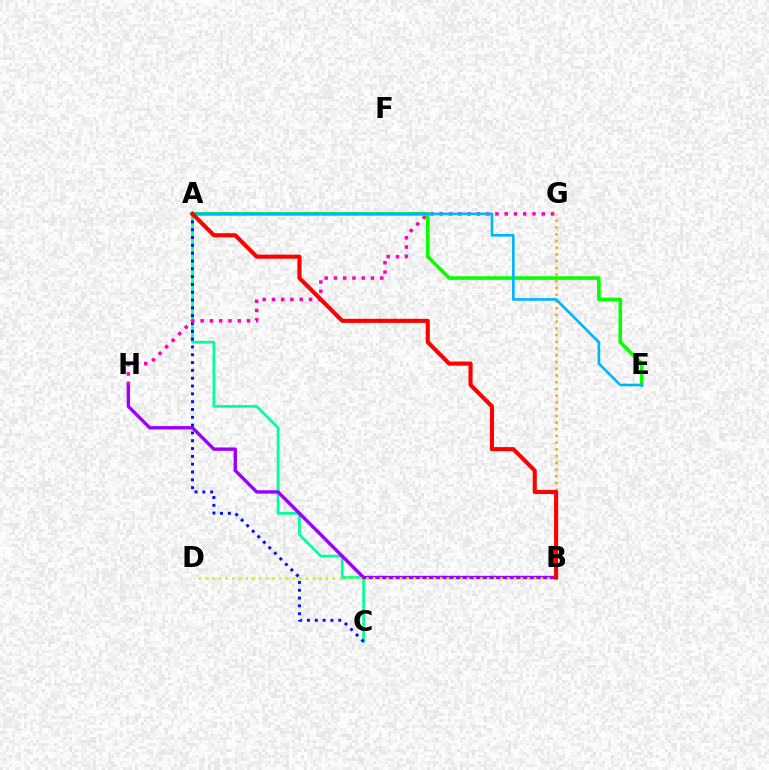{('A', 'C'): [{'color': '#00ff9d', 'line_style': 'solid', 'thickness': 1.96}, {'color': '#0010ff', 'line_style': 'dotted', 'thickness': 2.12}], ('B', 'H'): [{'color': '#9b00ff', 'line_style': 'solid', 'thickness': 2.43}], ('G', 'H'): [{'color': '#ff00bd', 'line_style': 'dotted', 'thickness': 2.52}], ('B', 'G'): [{'color': '#ffa500', 'line_style': 'dotted', 'thickness': 1.83}], ('A', 'E'): [{'color': '#08ff00', 'line_style': 'solid', 'thickness': 2.61}, {'color': '#00b5ff', 'line_style': 'solid', 'thickness': 1.9}], ('B', 'D'): [{'color': '#b3ff00', 'line_style': 'dotted', 'thickness': 1.82}], ('A', 'B'): [{'color': '#ff0000', 'line_style': 'solid', 'thickness': 2.95}]}